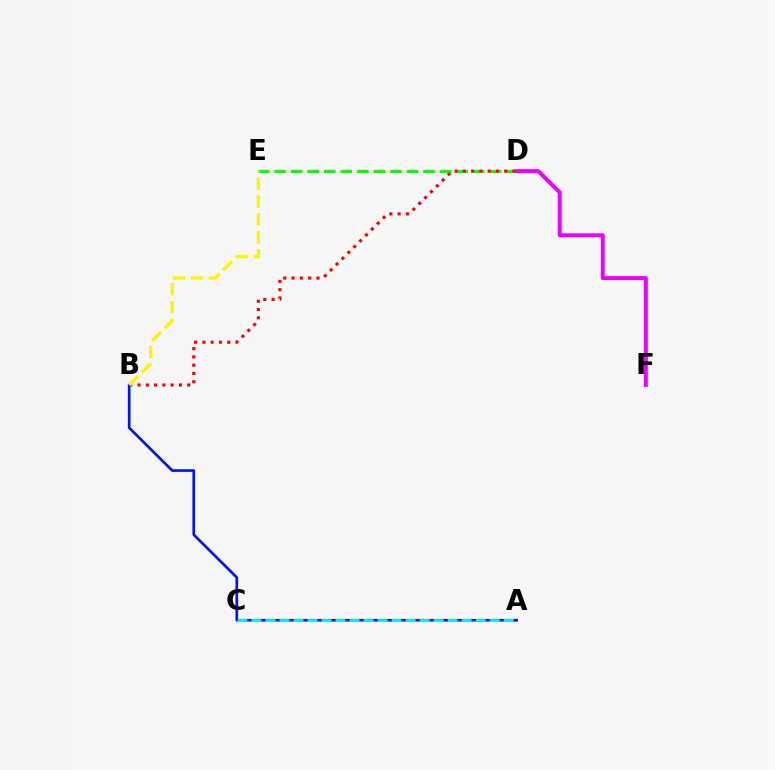{('D', 'E'): [{'color': '#08ff00', 'line_style': 'dashed', 'thickness': 2.25}], ('B', 'D'): [{'color': '#ff0000', 'line_style': 'dotted', 'thickness': 2.25}], ('A', 'B'): [{'color': '#0010ff', 'line_style': 'solid', 'thickness': 1.92}], ('B', 'E'): [{'color': '#fcf500', 'line_style': 'dashed', 'thickness': 2.43}], ('A', 'C'): [{'color': '#00fff6', 'line_style': 'dashed', 'thickness': 1.9}], ('D', 'F'): [{'color': '#ee00ff', 'line_style': 'solid', 'thickness': 2.85}]}